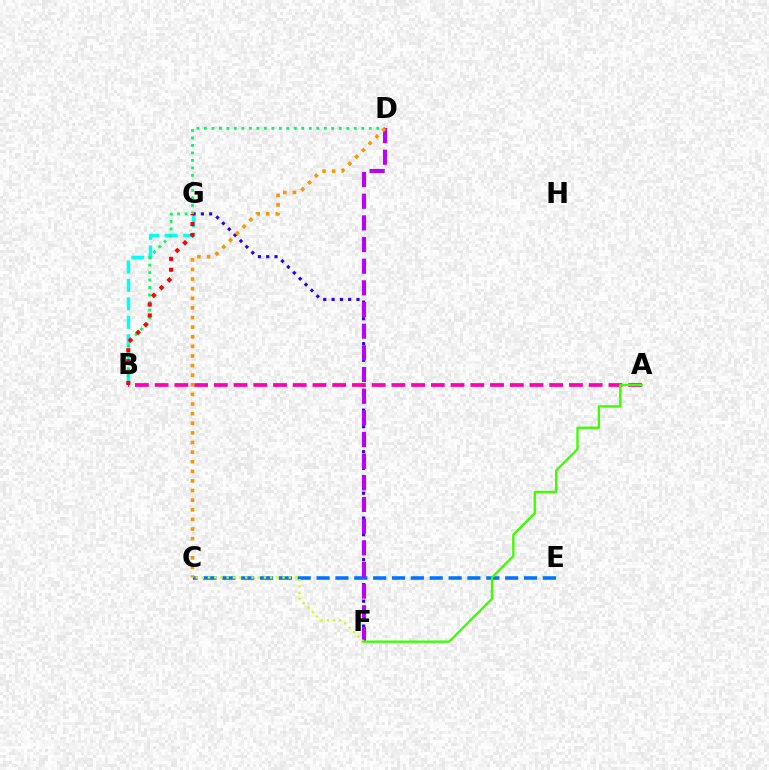{('B', 'G'): [{'color': '#00fff6', 'line_style': 'dashed', 'thickness': 2.51}, {'color': '#ff0000', 'line_style': 'dotted', 'thickness': 2.96}], ('F', 'G'): [{'color': '#2500ff', 'line_style': 'dotted', 'thickness': 2.26}], ('C', 'E'): [{'color': '#0074ff', 'line_style': 'dashed', 'thickness': 2.56}], ('B', 'D'): [{'color': '#00ff5c', 'line_style': 'dotted', 'thickness': 2.04}], ('D', 'F'): [{'color': '#b900ff', 'line_style': 'dashed', 'thickness': 2.94}], ('C', 'F'): [{'color': '#d1ff00', 'line_style': 'dotted', 'thickness': 1.69}], ('A', 'B'): [{'color': '#ff00ac', 'line_style': 'dashed', 'thickness': 2.68}], ('C', 'D'): [{'color': '#ff9400', 'line_style': 'dotted', 'thickness': 2.61}], ('A', 'F'): [{'color': '#3dff00', 'line_style': 'solid', 'thickness': 1.69}]}